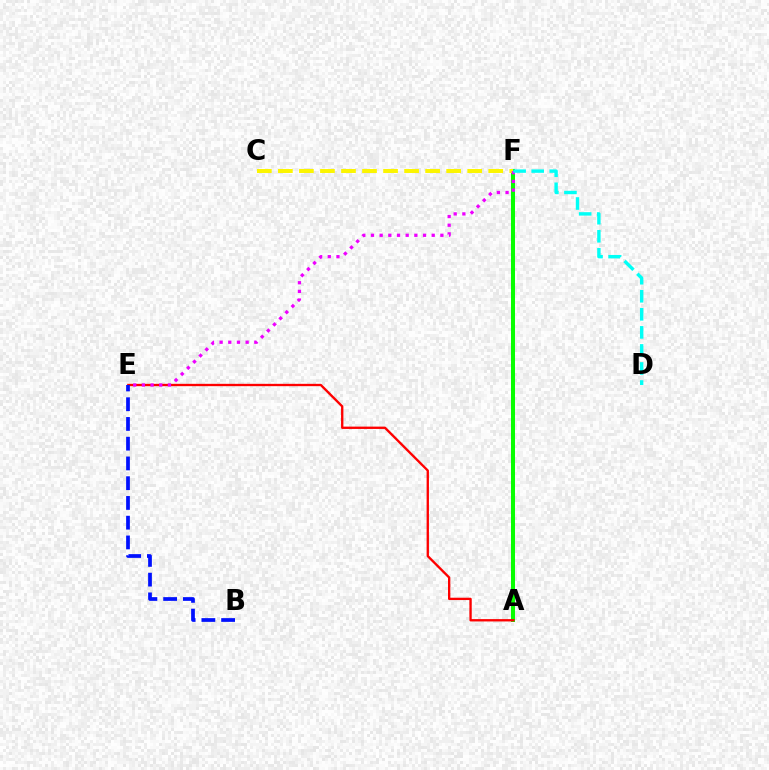{('A', 'F'): [{'color': '#08ff00', 'line_style': 'solid', 'thickness': 2.9}], ('A', 'E'): [{'color': '#ff0000', 'line_style': 'solid', 'thickness': 1.68}], ('C', 'F'): [{'color': '#fcf500', 'line_style': 'dashed', 'thickness': 2.86}], ('E', 'F'): [{'color': '#ee00ff', 'line_style': 'dotted', 'thickness': 2.36}], ('B', 'E'): [{'color': '#0010ff', 'line_style': 'dashed', 'thickness': 2.68}], ('D', 'F'): [{'color': '#00fff6', 'line_style': 'dashed', 'thickness': 2.45}]}